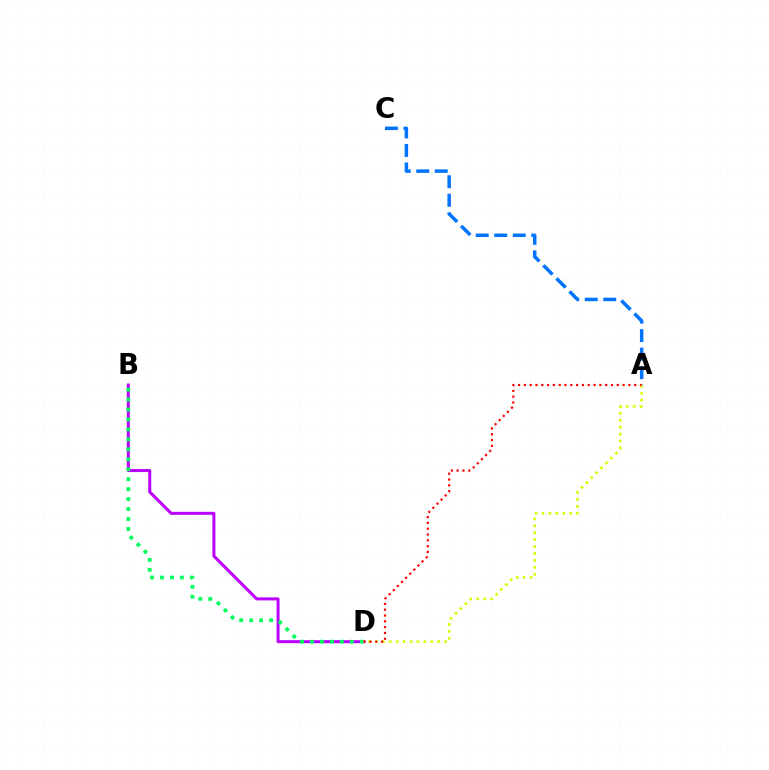{('A', 'C'): [{'color': '#0074ff', 'line_style': 'dashed', 'thickness': 2.52}], ('B', 'D'): [{'color': '#b900ff', 'line_style': 'solid', 'thickness': 2.16}, {'color': '#00ff5c', 'line_style': 'dotted', 'thickness': 2.7}], ('A', 'D'): [{'color': '#d1ff00', 'line_style': 'dotted', 'thickness': 1.88}, {'color': '#ff0000', 'line_style': 'dotted', 'thickness': 1.58}]}